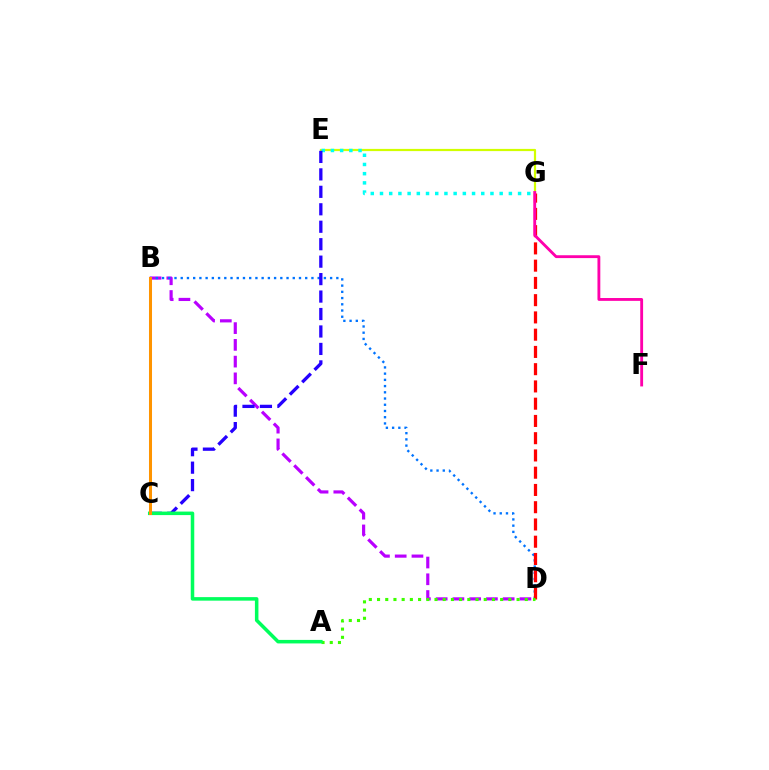{('B', 'D'): [{'color': '#b900ff', 'line_style': 'dashed', 'thickness': 2.28}, {'color': '#0074ff', 'line_style': 'dotted', 'thickness': 1.69}], ('E', 'G'): [{'color': '#d1ff00', 'line_style': 'solid', 'thickness': 1.59}, {'color': '#00fff6', 'line_style': 'dotted', 'thickness': 2.5}], ('D', 'G'): [{'color': '#ff0000', 'line_style': 'dashed', 'thickness': 2.34}], ('C', 'E'): [{'color': '#2500ff', 'line_style': 'dashed', 'thickness': 2.37}], ('A', 'D'): [{'color': '#3dff00', 'line_style': 'dotted', 'thickness': 2.23}], ('F', 'G'): [{'color': '#ff00ac', 'line_style': 'solid', 'thickness': 2.05}], ('A', 'C'): [{'color': '#00ff5c', 'line_style': 'solid', 'thickness': 2.54}], ('B', 'C'): [{'color': '#ff9400', 'line_style': 'solid', 'thickness': 2.18}]}